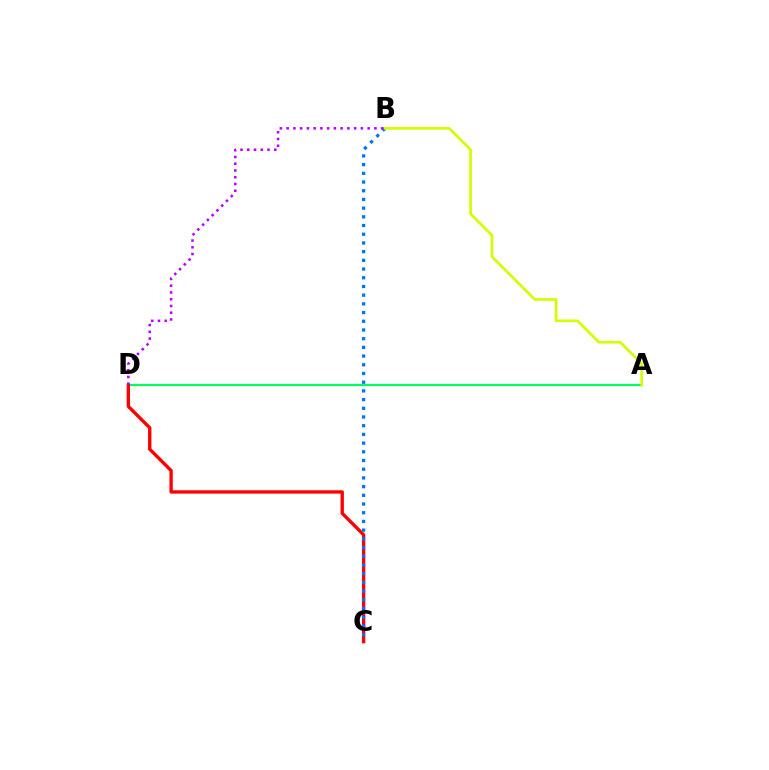{('A', 'D'): [{'color': '#00ff5c', 'line_style': 'solid', 'thickness': 1.57}], ('C', 'D'): [{'color': '#ff0000', 'line_style': 'solid', 'thickness': 2.41}], ('B', 'C'): [{'color': '#0074ff', 'line_style': 'dotted', 'thickness': 2.36}], ('A', 'B'): [{'color': '#d1ff00', 'line_style': 'solid', 'thickness': 1.93}], ('B', 'D'): [{'color': '#b900ff', 'line_style': 'dotted', 'thickness': 1.83}]}